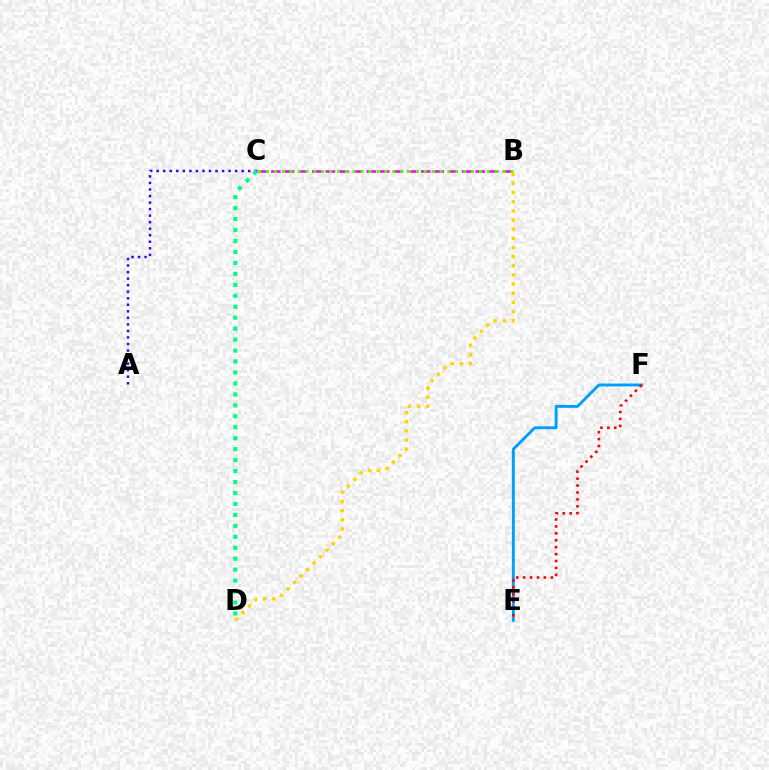{('E', 'F'): [{'color': '#009eff', 'line_style': 'solid', 'thickness': 2.08}, {'color': '#ff0000', 'line_style': 'dotted', 'thickness': 1.88}], ('A', 'C'): [{'color': '#3700ff', 'line_style': 'dotted', 'thickness': 1.78}], ('C', 'D'): [{'color': '#00ff86', 'line_style': 'dotted', 'thickness': 2.98}], ('B', 'D'): [{'color': '#ffd500', 'line_style': 'dotted', 'thickness': 2.49}], ('B', 'C'): [{'color': '#ff00ed', 'line_style': 'dashed', 'thickness': 1.85}, {'color': '#4fff00', 'line_style': 'dotted', 'thickness': 2.14}]}